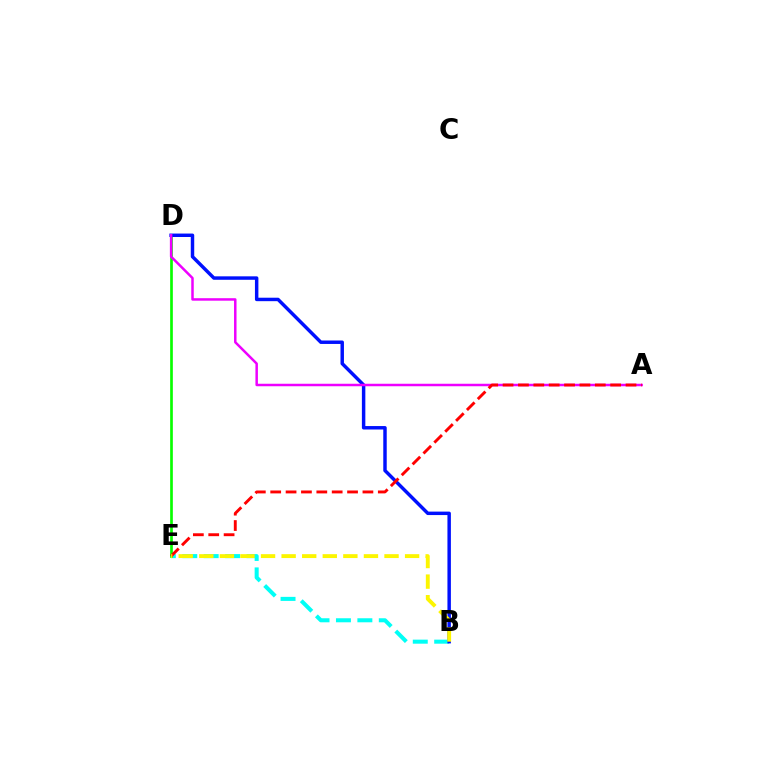{('B', 'E'): [{'color': '#00fff6', 'line_style': 'dashed', 'thickness': 2.91}, {'color': '#fcf500', 'line_style': 'dashed', 'thickness': 2.8}], ('D', 'E'): [{'color': '#08ff00', 'line_style': 'solid', 'thickness': 1.93}], ('B', 'D'): [{'color': '#0010ff', 'line_style': 'solid', 'thickness': 2.49}], ('A', 'D'): [{'color': '#ee00ff', 'line_style': 'solid', 'thickness': 1.79}], ('A', 'E'): [{'color': '#ff0000', 'line_style': 'dashed', 'thickness': 2.09}]}